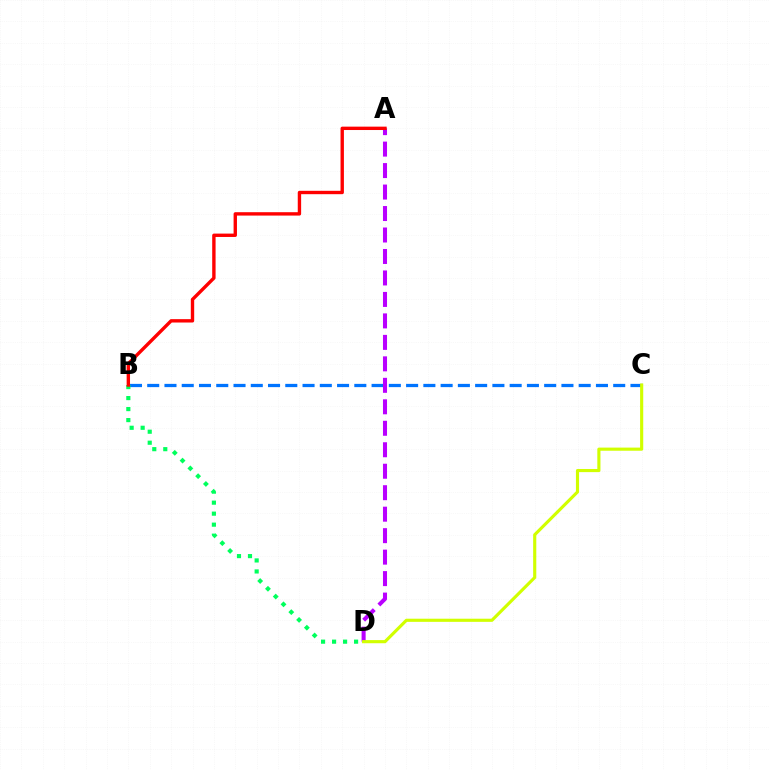{('B', 'C'): [{'color': '#0074ff', 'line_style': 'dashed', 'thickness': 2.34}], ('B', 'D'): [{'color': '#00ff5c', 'line_style': 'dotted', 'thickness': 2.99}], ('A', 'D'): [{'color': '#b900ff', 'line_style': 'dashed', 'thickness': 2.92}], ('C', 'D'): [{'color': '#d1ff00', 'line_style': 'solid', 'thickness': 2.26}], ('A', 'B'): [{'color': '#ff0000', 'line_style': 'solid', 'thickness': 2.43}]}